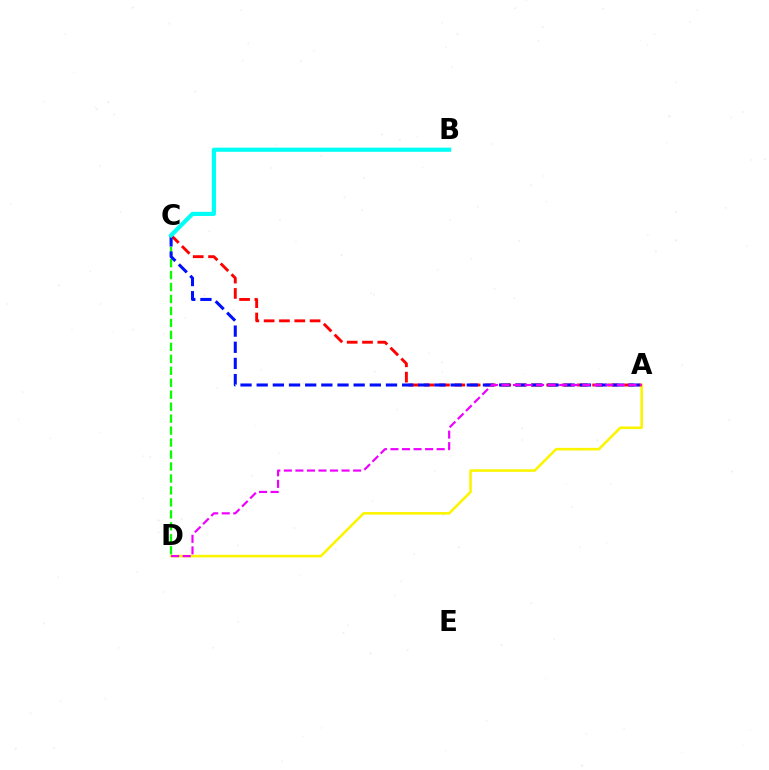{('A', 'D'): [{'color': '#fcf500', 'line_style': 'solid', 'thickness': 1.86}, {'color': '#ee00ff', 'line_style': 'dashed', 'thickness': 1.57}], ('C', 'D'): [{'color': '#08ff00', 'line_style': 'dashed', 'thickness': 1.63}], ('A', 'C'): [{'color': '#ff0000', 'line_style': 'dashed', 'thickness': 2.08}, {'color': '#0010ff', 'line_style': 'dashed', 'thickness': 2.2}], ('B', 'C'): [{'color': '#00fff6', 'line_style': 'solid', 'thickness': 2.99}]}